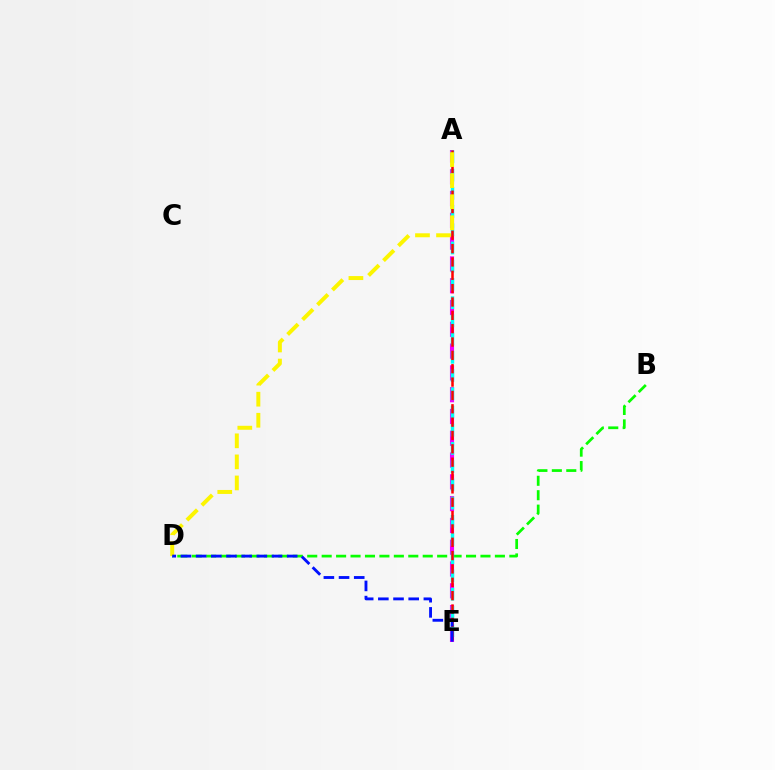{('B', 'D'): [{'color': '#08ff00', 'line_style': 'dashed', 'thickness': 1.96}], ('A', 'E'): [{'color': '#ee00ff', 'line_style': 'dashed', 'thickness': 2.96}, {'color': '#00fff6', 'line_style': 'dashed', 'thickness': 2.48}, {'color': '#ff0000', 'line_style': 'dashed', 'thickness': 1.81}], ('A', 'D'): [{'color': '#fcf500', 'line_style': 'dashed', 'thickness': 2.86}], ('D', 'E'): [{'color': '#0010ff', 'line_style': 'dashed', 'thickness': 2.06}]}